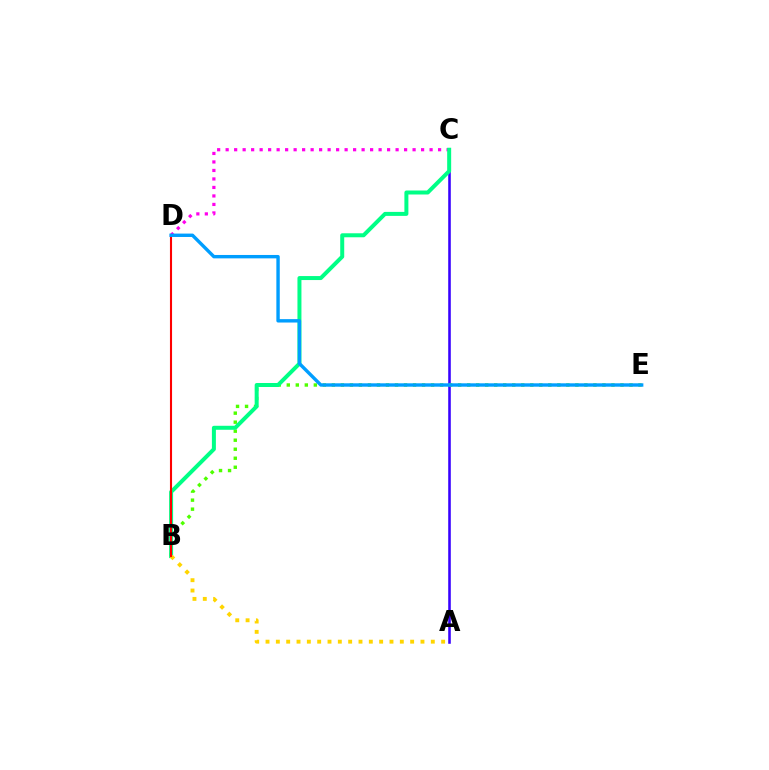{('A', 'C'): [{'color': '#3700ff', 'line_style': 'solid', 'thickness': 1.85}], ('B', 'E'): [{'color': '#4fff00', 'line_style': 'dotted', 'thickness': 2.45}], ('C', 'D'): [{'color': '#ff00ed', 'line_style': 'dotted', 'thickness': 2.31}], ('B', 'C'): [{'color': '#00ff86', 'line_style': 'solid', 'thickness': 2.87}], ('A', 'B'): [{'color': '#ffd500', 'line_style': 'dotted', 'thickness': 2.81}], ('B', 'D'): [{'color': '#ff0000', 'line_style': 'solid', 'thickness': 1.51}], ('D', 'E'): [{'color': '#009eff', 'line_style': 'solid', 'thickness': 2.44}]}